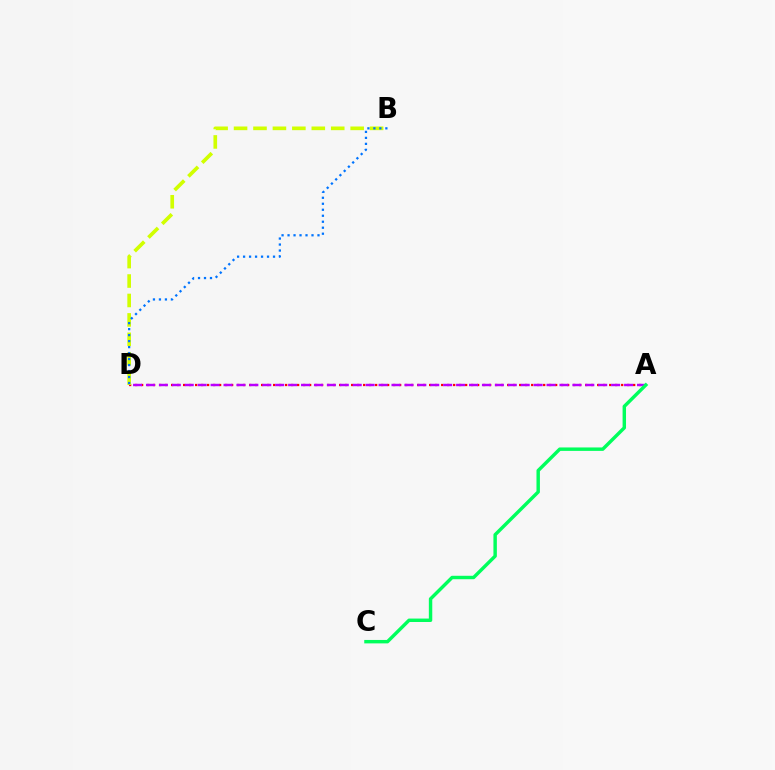{('A', 'D'): [{'color': '#ff0000', 'line_style': 'dotted', 'thickness': 1.63}, {'color': '#b900ff', 'line_style': 'dashed', 'thickness': 1.76}], ('B', 'D'): [{'color': '#d1ff00', 'line_style': 'dashed', 'thickness': 2.64}, {'color': '#0074ff', 'line_style': 'dotted', 'thickness': 1.63}], ('A', 'C'): [{'color': '#00ff5c', 'line_style': 'solid', 'thickness': 2.47}]}